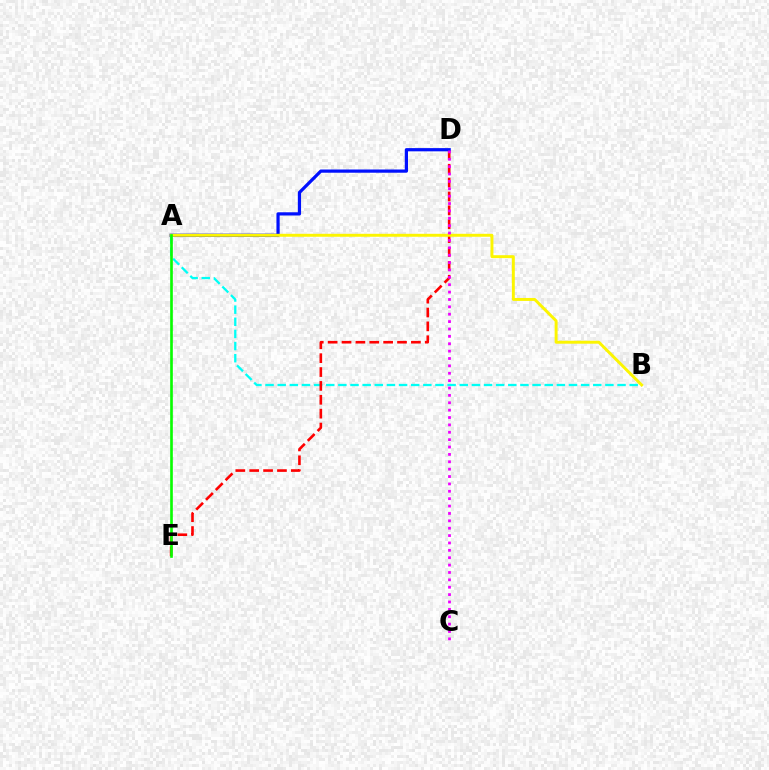{('A', 'B'): [{'color': '#00fff6', 'line_style': 'dashed', 'thickness': 1.65}, {'color': '#fcf500', 'line_style': 'solid', 'thickness': 2.12}], ('D', 'E'): [{'color': '#ff0000', 'line_style': 'dashed', 'thickness': 1.88}], ('A', 'D'): [{'color': '#0010ff', 'line_style': 'solid', 'thickness': 2.32}], ('A', 'E'): [{'color': '#08ff00', 'line_style': 'solid', 'thickness': 1.91}], ('C', 'D'): [{'color': '#ee00ff', 'line_style': 'dotted', 'thickness': 2.0}]}